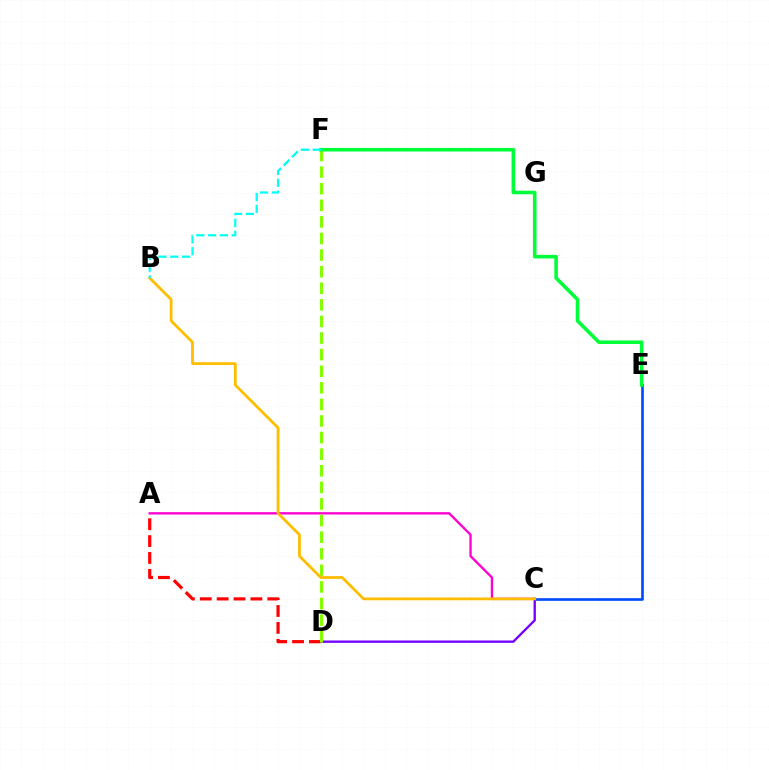{('C', 'E'): [{'color': '#004bff', 'line_style': 'solid', 'thickness': 1.92}], ('C', 'D'): [{'color': '#7200ff', 'line_style': 'solid', 'thickness': 1.68}], ('A', 'C'): [{'color': '#ff00cf', 'line_style': 'solid', 'thickness': 1.69}], ('A', 'D'): [{'color': '#ff0000', 'line_style': 'dashed', 'thickness': 2.29}], ('D', 'F'): [{'color': '#84ff00', 'line_style': 'dashed', 'thickness': 2.25}], ('B', 'C'): [{'color': '#ffbd00', 'line_style': 'solid', 'thickness': 2.0}], ('E', 'F'): [{'color': '#00ff39', 'line_style': 'solid', 'thickness': 2.57}], ('B', 'F'): [{'color': '#00fff6', 'line_style': 'dashed', 'thickness': 1.61}]}